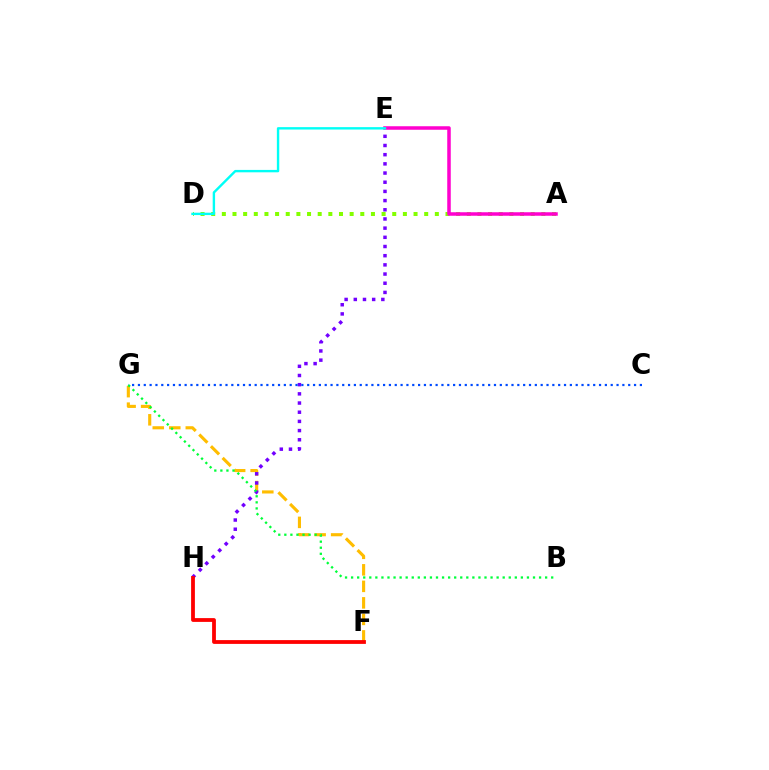{('A', 'D'): [{'color': '#84ff00', 'line_style': 'dotted', 'thickness': 2.89}], ('F', 'G'): [{'color': '#ffbd00', 'line_style': 'dashed', 'thickness': 2.24}], ('E', 'H'): [{'color': '#7200ff', 'line_style': 'dotted', 'thickness': 2.49}], ('C', 'G'): [{'color': '#004bff', 'line_style': 'dotted', 'thickness': 1.59}], ('F', 'H'): [{'color': '#ff0000', 'line_style': 'solid', 'thickness': 2.73}], ('B', 'G'): [{'color': '#00ff39', 'line_style': 'dotted', 'thickness': 1.65}], ('A', 'E'): [{'color': '#ff00cf', 'line_style': 'solid', 'thickness': 2.53}], ('D', 'E'): [{'color': '#00fff6', 'line_style': 'solid', 'thickness': 1.72}]}